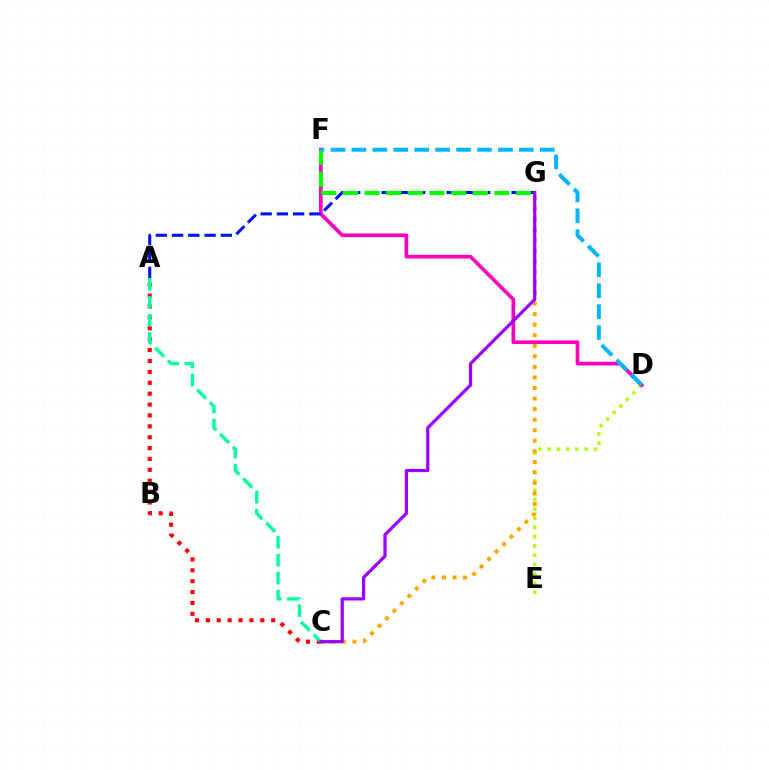{('D', 'E'): [{'color': '#b3ff00', 'line_style': 'dotted', 'thickness': 2.52}], ('A', 'C'): [{'color': '#ff0000', 'line_style': 'dotted', 'thickness': 2.96}, {'color': '#00ff9d', 'line_style': 'dashed', 'thickness': 2.44}], ('D', 'F'): [{'color': '#ff00bd', 'line_style': 'solid', 'thickness': 2.65}, {'color': '#00b5ff', 'line_style': 'dashed', 'thickness': 2.84}], ('A', 'G'): [{'color': '#0010ff', 'line_style': 'dashed', 'thickness': 2.21}], ('F', 'G'): [{'color': '#08ff00', 'line_style': 'dashed', 'thickness': 2.94}], ('C', 'G'): [{'color': '#ffa500', 'line_style': 'dotted', 'thickness': 2.87}, {'color': '#9b00ff', 'line_style': 'solid', 'thickness': 2.31}]}